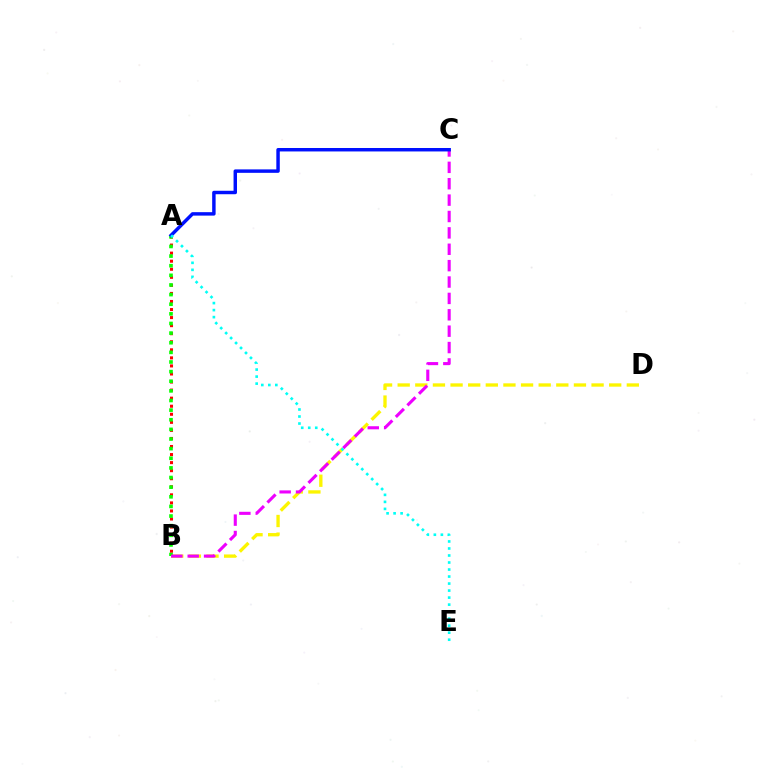{('B', 'D'): [{'color': '#fcf500', 'line_style': 'dashed', 'thickness': 2.39}], ('A', 'B'): [{'color': '#ff0000', 'line_style': 'dotted', 'thickness': 2.19}, {'color': '#08ff00', 'line_style': 'dotted', 'thickness': 2.62}], ('B', 'C'): [{'color': '#ee00ff', 'line_style': 'dashed', 'thickness': 2.23}], ('A', 'C'): [{'color': '#0010ff', 'line_style': 'solid', 'thickness': 2.49}], ('A', 'E'): [{'color': '#00fff6', 'line_style': 'dotted', 'thickness': 1.91}]}